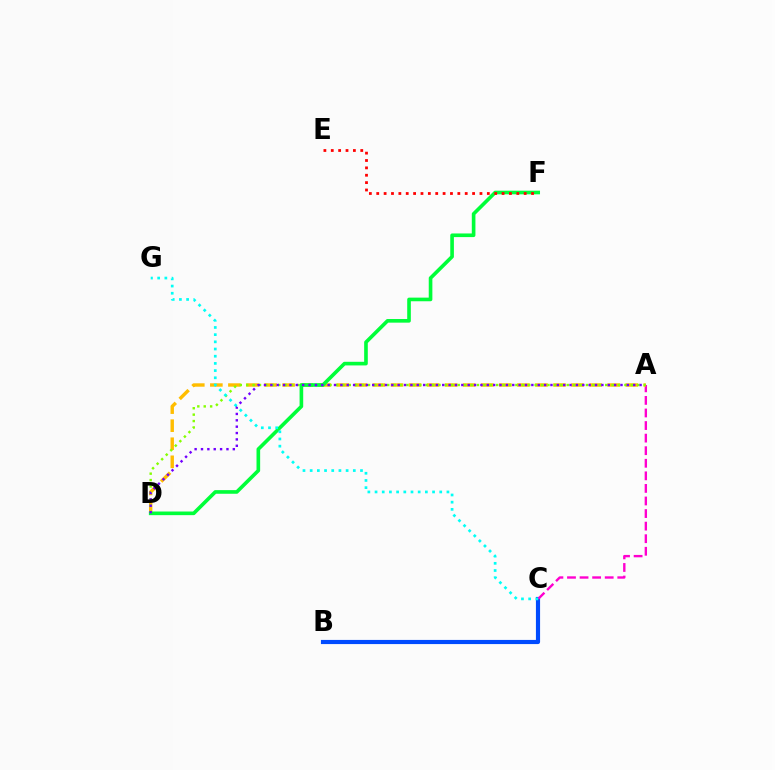{('B', 'C'): [{'color': '#004bff', 'line_style': 'solid', 'thickness': 2.99}], ('A', 'C'): [{'color': '#ff00cf', 'line_style': 'dashed', 'thickness': 1.71}], ('A', 'D'): [{'color': '#ffbd00', 'line_style': 'dashed', 'thickness': 2.45}, {'color': '#84ff00', 'line_style': 'dotted', 'thickness': 1.74}, {'color': '#7200ff', 'line_style': 'dotted', 'thickness': 1.73}], ('D', 'F'): [{'color': '#00ff39', 'line_style': 'solid', 'thickness': 2.61}], ('E', 'F'): [{'color': '#ff0000', 'line_style': 'dotted', 'thickness': 2.0}], ('C', 'G'): [{'color': '#00fff6', 'line_style': 'dotted', 'thickness': 1.95}]}